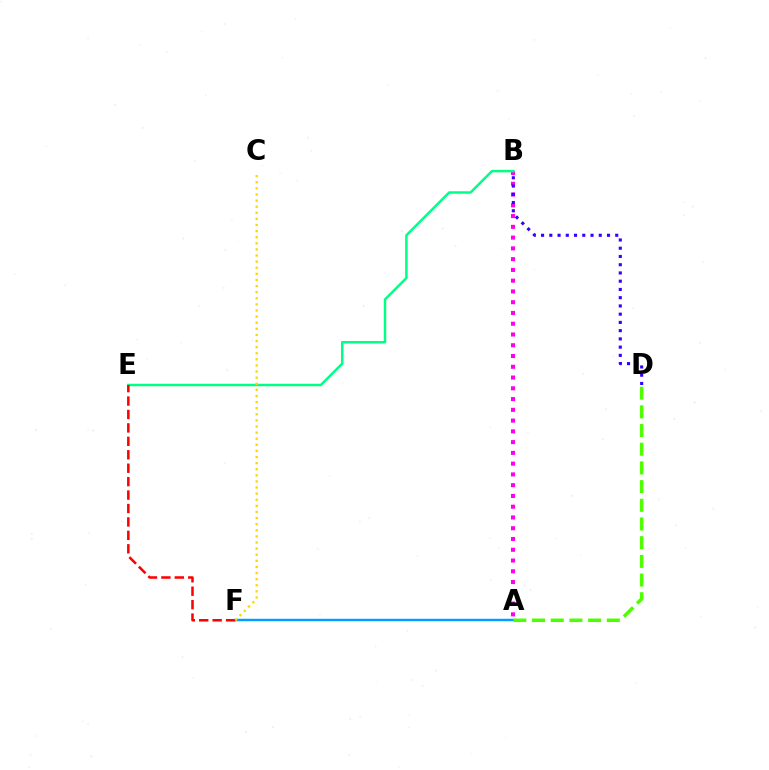{('A', 'F'): [{'color': '#009eff', 'line_style': 'solid', 'thickness': 1.77}], ('A', 'B'): [{'color': '#ff00ed', 'line_style': 'dotted', 'thickness': 2.92}], ('B', 'D'): [{'color': '#3700ff', 'line_style': 'dotted', 'thickness': 2.24}], ('A', 'D'): [{'color': '#4fff00', 'line_style': 'dashed', 'thickness': 2.54}], ('B', 'E'): [{'color': '#00ff86', 'line_style': 'solid', 'thickness': 1.78}], ('E', 'F'): [{'color': '#ff0000', 'line_style': 'dashed', 'thickness': 1.82}], ('C', 'F'): [{'color': '#ffd500', 'line_style': 'dotted', 'thickness': 1.66}]}